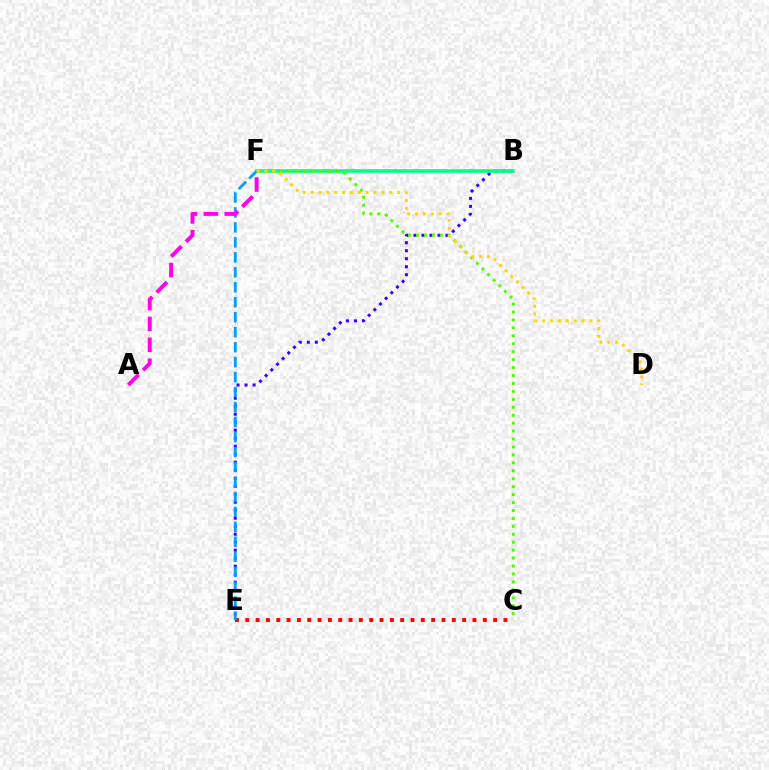{('C', 'E'): [{'color': '#ff0000', 'line_style': 'dotted', 'thickness': 2.81}], ('B', 'E'): [{'color': '#3700ff', 'line_style': 'dotted', 'thickness': 2.17}], ('B', 'F'): [{'color': '#00ff86', 'line_style': 'solid', 'thickness': 2.56}], ('E', 'F'): [{'color': '#009eff', 'line_style': 'dashed', 'thickness': 2.03}], ('C', 'F'): [{'color': '#4fff00', 'line_style': 'dotted', 'thickness': 2.16}], ('A', 'F'): [{'color': '#ff00ed', 'line_style': 'dashed', 'thickness': 2.84}], ('D', 'F'): [{'color': '#ffd500', 'line_style': 'dotted', 'thickness': 2.14}]}